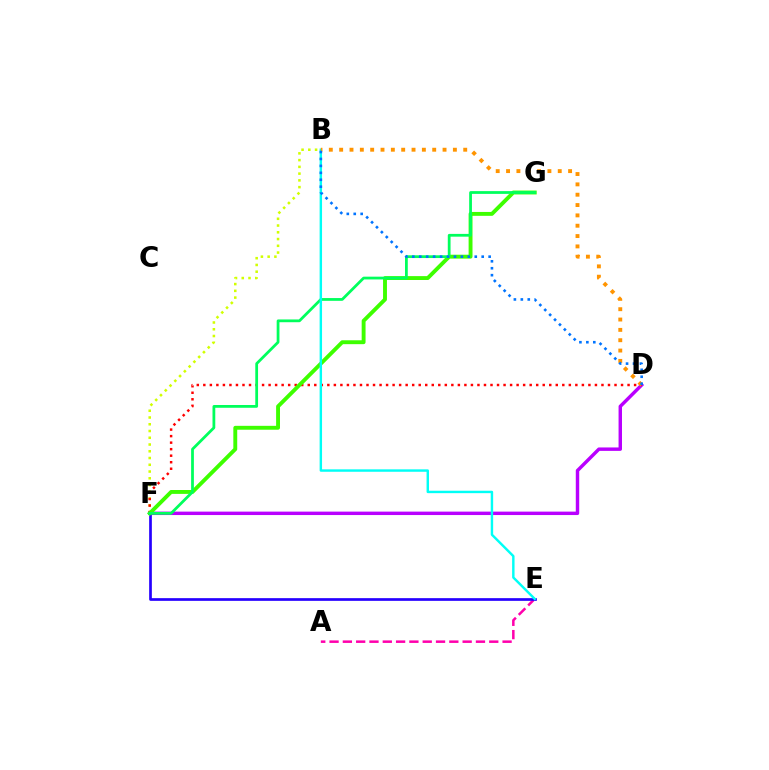{('A', 'E'): [{'color': '#ff00ac', 'line_style': 'dashed', 'thickness': 1.81}], ('B', 'F'): [{'color': '#d1ff00', 'line_style': 'dotted', 'thickness': 1.84}], ('E', 'F'): [{'color': '#2500ff', 'line_style': 'solid', 'thickness': 1.94}], ('D', 'F'): [{'color': '#b900ff', 'line_style': 'solid', 'thickness': 2.47}, {'color': '#ff0000', 'line_style': 'dotted', 'thickness': 1.77}], ('F', 'G'): [{'color': '#3dff00', 'line_style': 'solid', 'thickness': 2.8}, {'color': '#00ff5c', 'line_style': 'solid', 'thickness': 1.99}], ('B', 'E'): [{'color': '#00fff6', 'line_style': 'solid', 'thickness': 1.75}], ('B', 'D'): [{'color': '#ff9400', 'line_style': 'dotted', 'thickness': 2.81}, {'color': '#0074ff', 'line_style': 'dotted', 'thickness': 1.88}]}